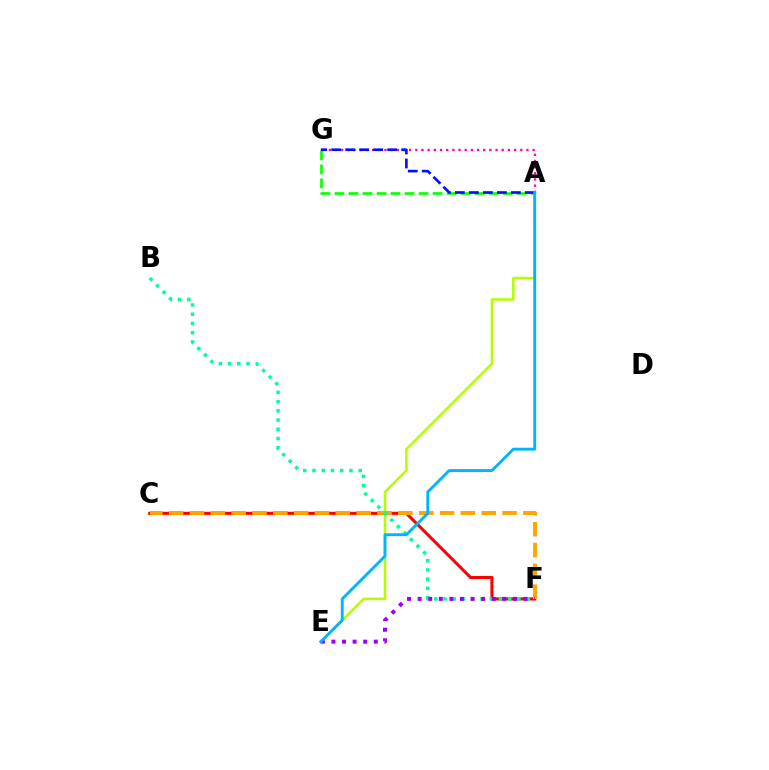{('C', 'F'): [{'color': '#ff0000', 'line_style': 'solid', 'thickness': 2.23}, {'color': '#ffa500', 'line_style': 'dashed', 'thickness': 2.83}], ('A', 'E'): [{'color': '#b3ff00', 'line_style': 'solid', 'thickness': 1.83}, {'color': '#00b5ff', 'line_style': 'solid', 'thickness': 2.07}], ('A', 'G'): [{'color': '#08ff00', 'line_style': 'dashed', 'thickness': 1.9}, {'color': '#ff00bd', 'line_style': 'dotted', 'thickness': 1.68}, {'color': '#0010ff', 'line_style': 'dashed', 'thickness': 1.9}], ('B', 'F'): [{'color': '#00ff9d', 'line_style': 'dotted', 'thickness': 2.51}], ('E', 'F'): [{'color': '#9b00ff', 'line_style': 'dotted', 'thickness': 2.88}]}